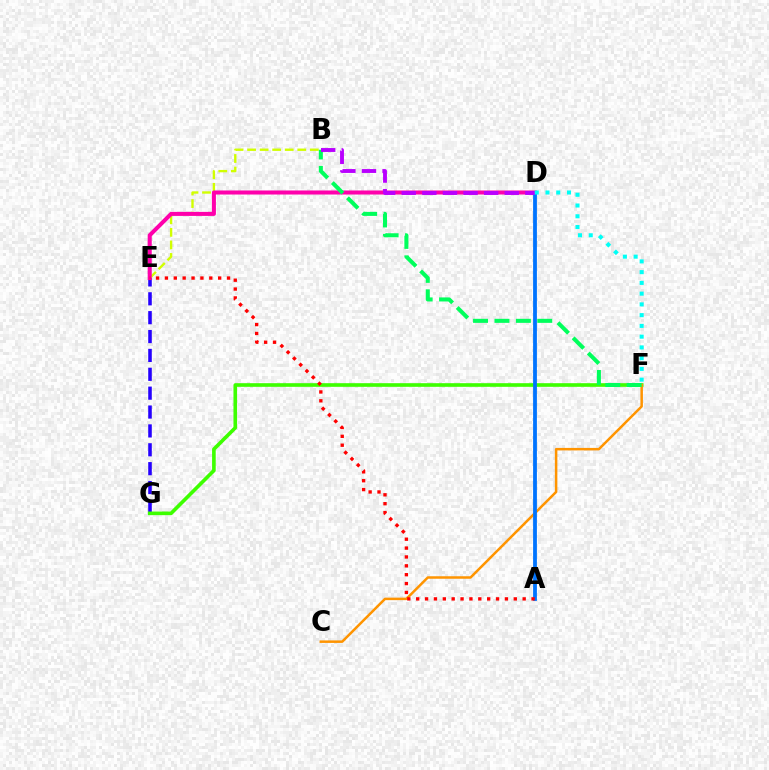{('B', 'E'): [{'color': '#d1ff00', 'line_style': 'dashed', 'thickness': 1.7}], ('E', 'G'): [{'color': '#2500ff', 'line_style': 'dashed', 'thickness': 2.56}], ('F', 'G'): [{'color': '#3dff00', 'line_style': 'solid', 'thickness': 2.62}], ('C', 'F'): [{'color': '#ff9400', 'line_style': 'solid', 'thickness': 1.8}], ('D', 'E'): [{'color': '#ff00ac', 'line_style': 'solid', 'thickness': 2.91}], ('A', 'D'): [{'color': '#0074ff', 'line_style': 'solid', 'thickness': 2.73}], ('A', 'E'): [{'color': '#ff0000', 'line_style': 'dotted', 'thickness': 2.41}], ('B', 'F'): [{'color': '#00ff5c', 'line_style': 'dashed', 'thickness': 2.91}], ('B', 'D'): [{'color': '#b900ff', 'line_style': 'dashed', 'thickness': 2.8}], ('D', 'F'): [{'color': '#00fff6', 'line_style': 'dotted', 'thickness': 2.92}]}